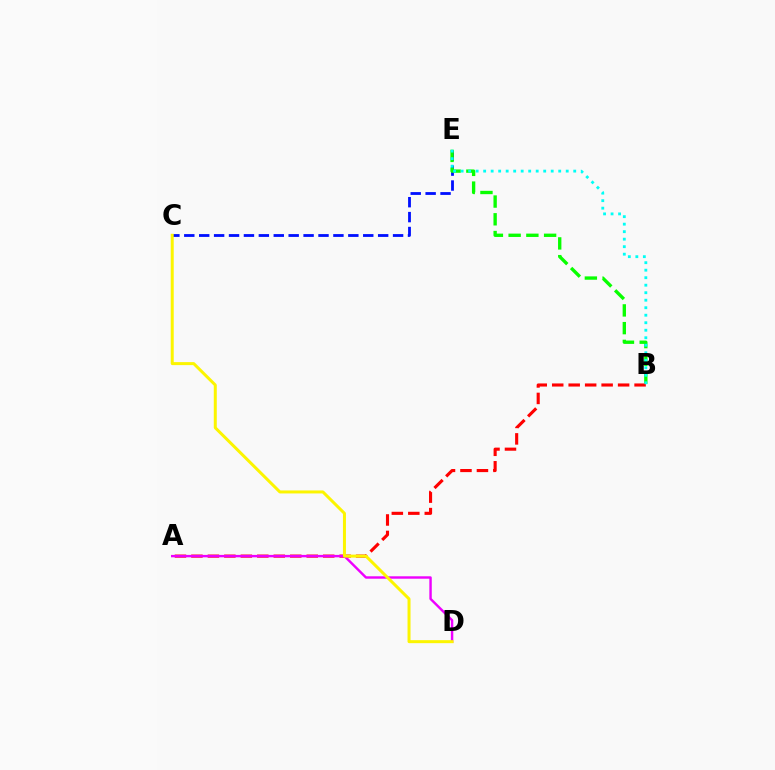{('C', 'E'): [{'color': '#0010ff', 'line_style': 'dashed', 'thickness': 2.03}], ('B', 'E'): [{'color': '#08ff00', 'line_style': 'dashed', 'thickness': 2.41}, {'color': '#00fff6', 'line_style': 'dotted', 'thickness': 2.04}], ('A', 'B'): [{'color': '#ff0000', 'line_style': 'dashed', 'thickness': 2.24}], ('A', 'D'): [{'color': '#ee00ff', 'line_style': 'solid', 'thickness': 1.74}], ('C', 'D'): [{'color': '#fcf500', 'line_style': 'solid', 'thickness': 2.16}]}